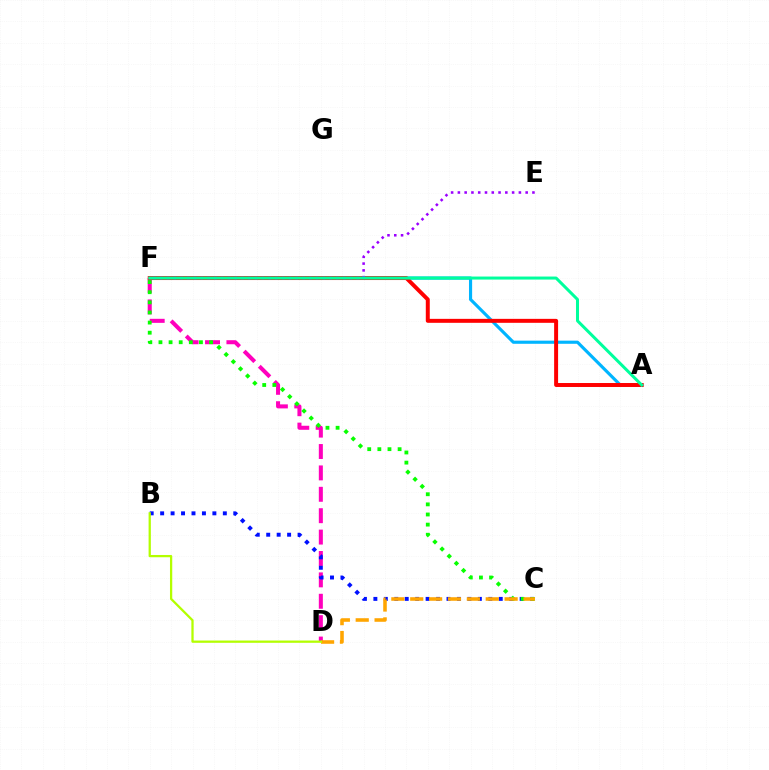{('A', 'F'): [{'color': '#00b5ff', 'line_style': 'solid', 'thickness': 2.26}, {'color': '#ff0000', 'line_style': 'solid', 'thickness': 2.85}, {'color': '#00ff9d', 'line_style': 'solid', 'thickness': 2.17}], ('D', 'F'): [{'color': '#ff00bd', 'line_style': 'dashed', 'thickness': 2.91}], ('B', 'C'): [{'color': '#0010ff', 'line_style': 'dotted', 'thickness': 2.84}], ('C', 'F'): [{'color': '#08ff00', 'line_style': 'dotted', 'thickness': 2.75}], ('E', 'F'): [{'color': '#9b00ff', 'line_style': 'dotted', 'thickness': 1.84}], ('C', 'D'): [{'color': '#ffa500', 'line_style': 'dashed', 'thickness': 2.56}], ('B', 'D'): [{'color': '#b3ff00', 'line_style': 'solid', 'thickness': 1.63}]}